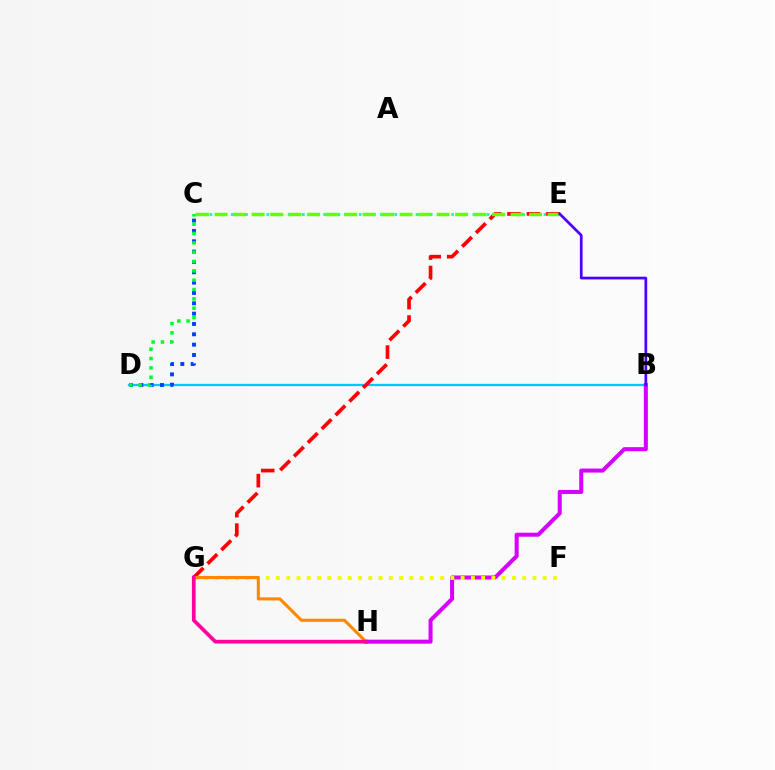{('B', 'D'): [{'color': '#00c7ff', 'line_style': 'solid', 'thickness': 1.66}], ('C', 'E'): [{'color': '#00ffaf', 'line_style': 'dotted', 'thickness': 1.93}, {'color': '#66ff00', 'line_style': 'dashed', 'thickness': 2.51}], ('B', 'H'): [{'color': '#d600ff', 'line_style': 'solid', 'thickness': 2.89}], ('F', 'G'): [{'color': '#eeff00', 'line_style': 'dotted', 'thickness': 2.79}], ('C', 'D'): [{'color': '#003fff', 'line_style': 'dotted', 'thickness': 2.81}, {'color': '#00ff27', 'line_style': 'dotted', 'thickness': 2.54}], ('E', 'G'): [{'color': '#ff0000', 'line_style': 'dashed', 'thickness': 2.65}], ('G', 'H'): [{'color': '#ff8800', 'line_style': 'solid', 'thickness': 2.22}, {'color': '#ff00a0', 'line_style': 'solid', 'thickness': 2.65}], ('B', 'E'): [{'color': '#4f00ff', 'line_style': 'solid', 'thickness': 1.96}]}